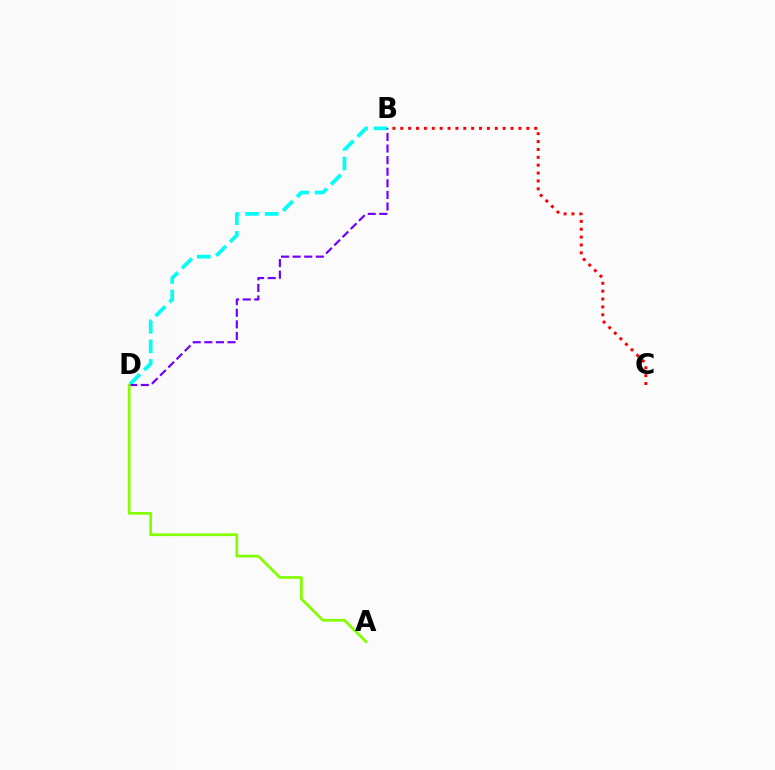{('B', 'D'): [{'color': '#00fff6', 'line_style': 'dashed', 'thickness': 2.66}, {'color': '#7200ff', 'line_style': 'dashed', 'thickness': 1.57}], ('B', 'C'): [{'color': '#ff0000', 'line_style': 'dotted', 'thickness': 2.14}], ('A', 'D'): [{'color': '#84ff00', 'line_style': 'solid', 'thickness': 1.97}]}